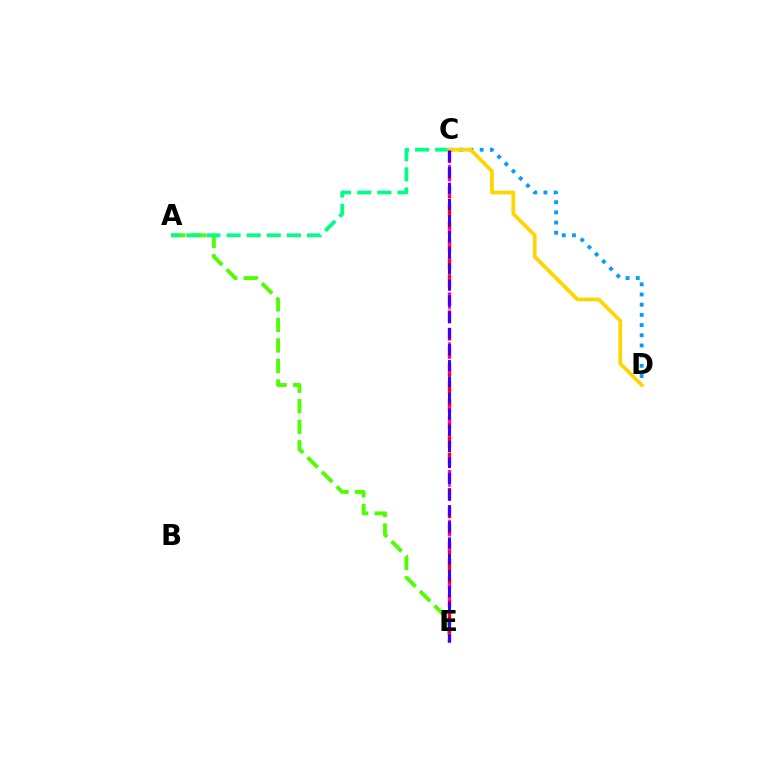{('A', 'E'): [{'color': '#4fff00', 'line_style': 'dashed', 'thickness': 2.79}], ('C', 'D'): [{'color': '#009eff', 'line_style': 'dotted', 'thickness': 2.77}, {'color': '#ffd500', 'line_style': 'solid', 'thickness': 2.69}], ('C', 'E'): [{'color': '#ff0000', 'line_style': 'dashed', 'thickness': 2.41}, {'color': '#ff00ed', 'line_style': 'dotted', 'thickness': 1.93}, {'color': '#3700ff', 'line_style': 'dashed', 'thickness': 2.19}], ('A', 'C'): [{'color': '#00ff86', 'line_style': 'dashed', 'thickness': 2.73}]}